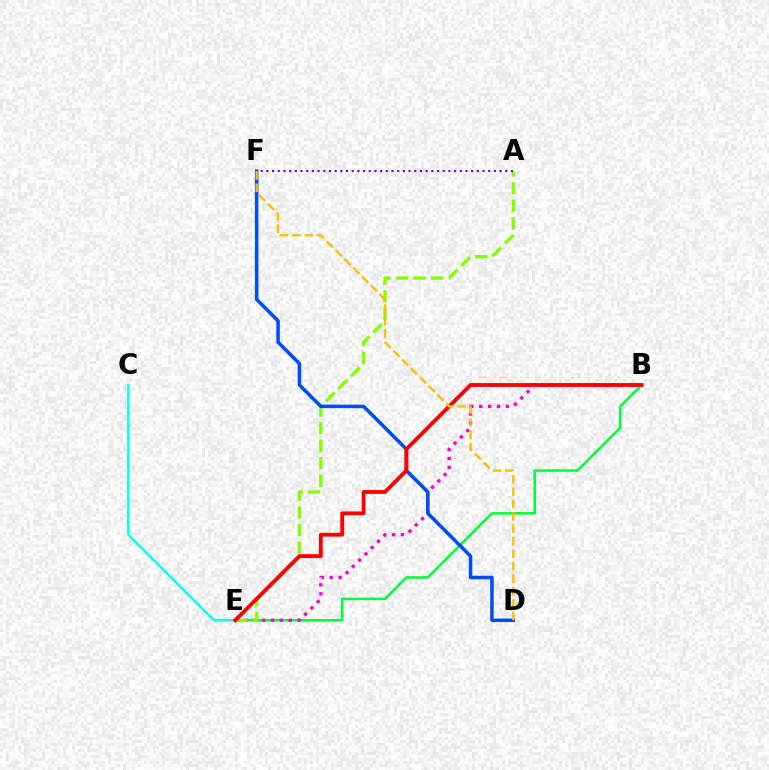{('B', 'E'): [{'color': '#00ff39', 'line_style': 'solid', 'thickness': 1.82}, {'color': '#ff00cf', 'line_style': 'dotted', 'thickness': 2.42}, {'color': '#ff0000', 'line_style': 'solid', 'thickness': 2.75}], ('A', 'E'): [{'color': '#84ff00', 'line_style': 'dashed', 'thickness': 2.39}], ('D', 'F'): [{'color': '#004bff', 'line_style': 'solid', 'thickness': 2.53}, {'color': '#ffbd00', 'line_style': 'dashed', 'thickness': 1.69}], ('C', 'E'): [{'color': '#00fff6', 'line_style': 'solid', 'thickness': 1.71}], ('A', 'F'): [{'color': '#7200ff', 'line_style': 'dotted', 'thickness': 1.54}]}